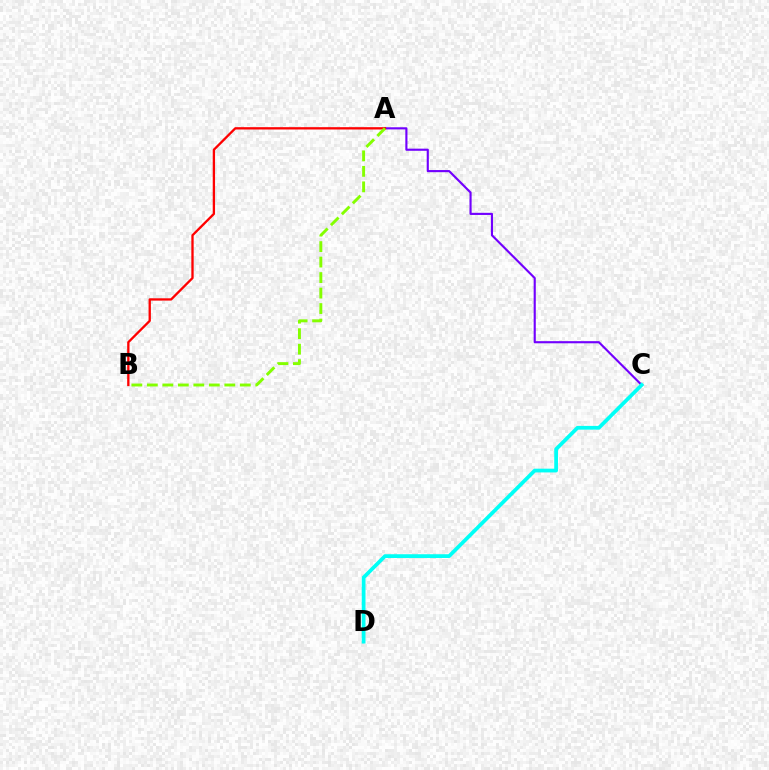{('A', 'C'): [{'color': '#7200ff', 'line_style': 'solid', 'thickness': 1.54}], ('C', 'D'): [{'color': '#00fff6', 'line_style': 'solid', 'thickness': 2.7}], ('A', 'B'): [{'color': '#ff0000', 'line_style': 'solid', 'thickness': 1.67}, {'color': '#84ff00', 'line_style': 'dashed', 'thickness': 2.1}]}